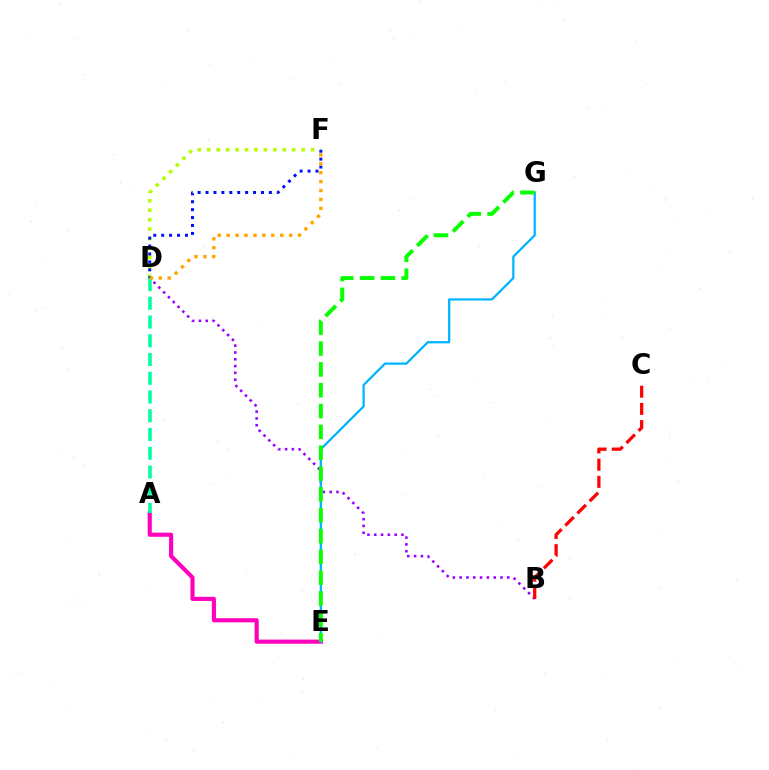{('A', 'E'): [{'color': '#ff00bd', 'line_style': 'solid', 'thickness': 2.97}], ('B', 'D'): [{'color': '#9b00ff', 'line_style': 'dotted', 'thickness': 1.85}], ('B', 'C'): [{'color': '#ff0000', 'line_style': 'dashed', 'thickness': 2.34}], ('A', 'D'): [{'color': '#00ff9d', 'line_style': 'dashed', 'thickness': 2.55}], ('E', 'G'): [{'color': '#00b5ff', 'line_style': 'solid', 'thickness': 1.63}, {'color': '#08ff00', 'line_style': 'dashed', 'thickness': 2.83}], ('D', 'F'): [{'color': '#b3ff00', 'line_style': 'dotted', 'thickness': 2.56}, {'color': '#0010ff', 'line_style': 'dotted', 'thickness': 2.15}, {'color': '#ffa500', 'line_style': 'dotted', 'thickness': 2.42}]}